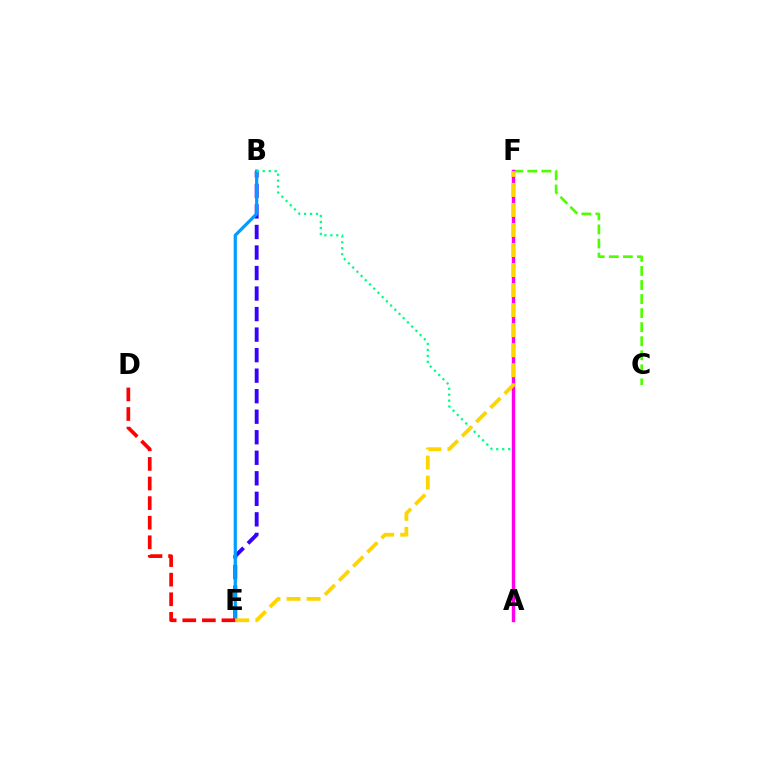{('C', 'F'): [{'color': '#4fff00', 'line_style': 'dashed', 'thickness': 1.91}], ('B', 'E'): [{'color': '#3700ff', 'line_style': 'dashed', 'thickness': 2.79}, {'color': '#009eff', 'line_style': 'solid', 'thickness': 2.31}], ('A', 'B'): [{'color': '#00ff86', 'line_style': 'dotted', 'thickness': 1.62}], ('D', 'E'): [{'color': '#ff0000', 'line_style': 'dashed', 'thickness': 2.66}], ('A', 'F'): [{'color': '#ff00ed', 'line_style': 'solid', 'thickness': 2.45}], ('E', 'F'): [{'color': '#ffd500', 'line_style': 'dashed', 'thickness': 2.72}]}